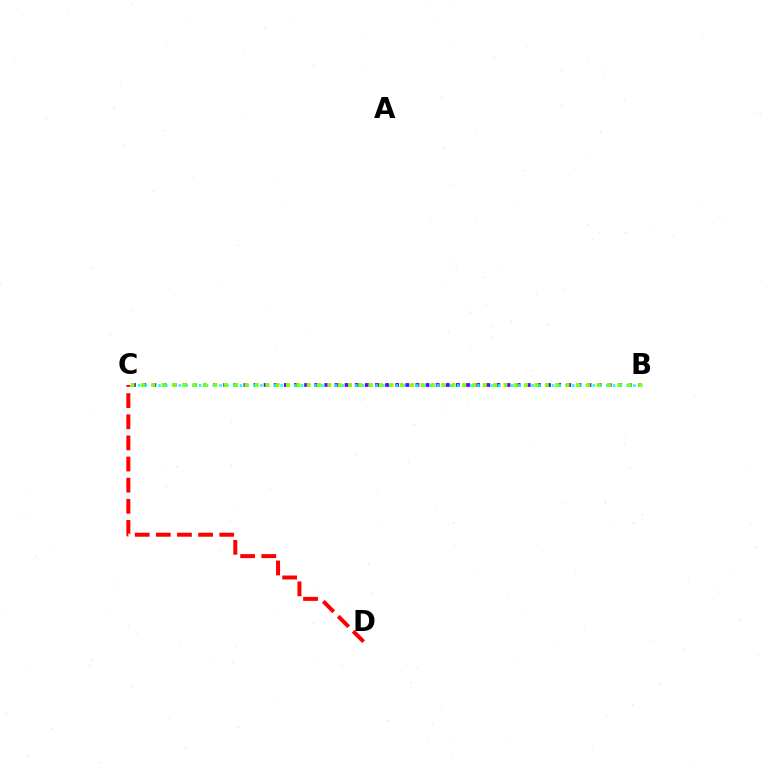{('B', 'C'): [{'color': '#7200ff', 'line_style': 'dotted', 'thickness': 2.75}, {'color': '#00fff6', 'line_style': 'dotted', 'thickness': 1.84}, {'color': '#84ff00', 'line_style': 'dotted', 'thickness': 2.81}], ('C', 'D'): [{'color': '#ff0000', 'line_style': 'dashed', 'thickness': 2.87}]}